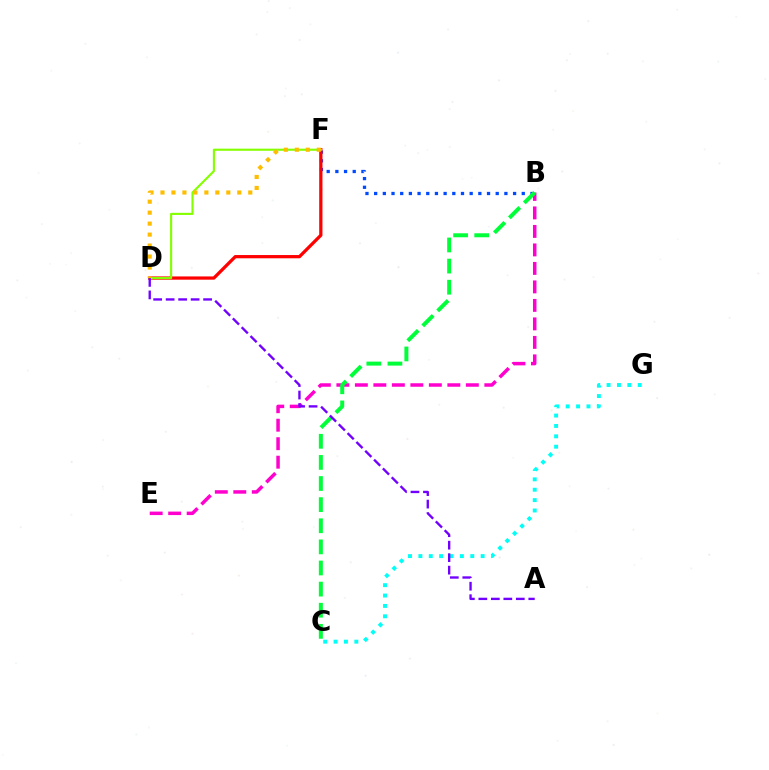{('B', 'F'): [{'color': '#004bff', 'line_style': 'dotted', 'thickness': 2.36}], ('D', 'F'): [{'color': '#ff0000', 'line_style': 'solid', 'thickness': 2.34}, {'color': '#84ff00', 'line_style': 'solid', 'thickness': 1.52}, {'color': '#ffbd00', 'line_style': 'dotted', 'thickness': 2.98}], ('C', 'G'): [{'color': '#00fff6', 'line_style': 'dotted', 'thickness': 2.82}], ('B', 'E'): [{'color': '#ff00cf', 'line_style': 'dashed', 'thickness': 2.51}], ('B', 'C'): [{'color': '#00ff39', 'line_style': 'dashed', 'thickness': 2.87}], ('A', 'D'): [{'color': '#7200ff', 'line_style': 'dashed', 'thickness': 1.7}]}